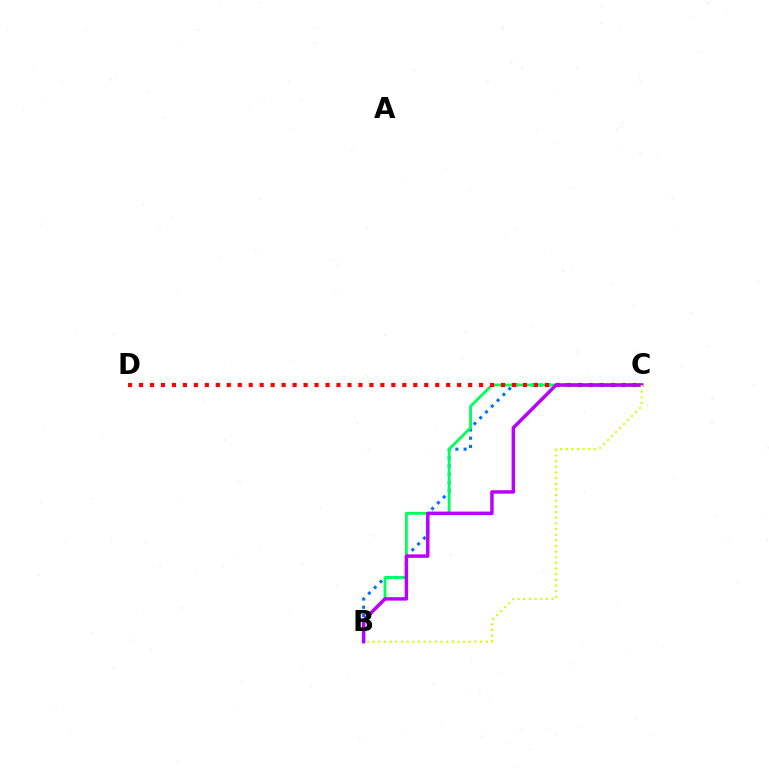{('B', 'C'): [{'color': '#0074ff', 'line_style': 'dotted', 'thickness': 2.23}, {'color': '#00ff5c', 'line_style': 'solid', 'thickness': 2.03}, {'color': '#b900ff', 'line_style': 'solid', 'thickness': 2.49}, {'color': '#d1ff00', 'line_style': 'dotted', 'thickness': 1.54}], ('C', 'D'): [{'color': '#ff0000', 'line_style': 'dotted', 'thickness': 2.98}]}